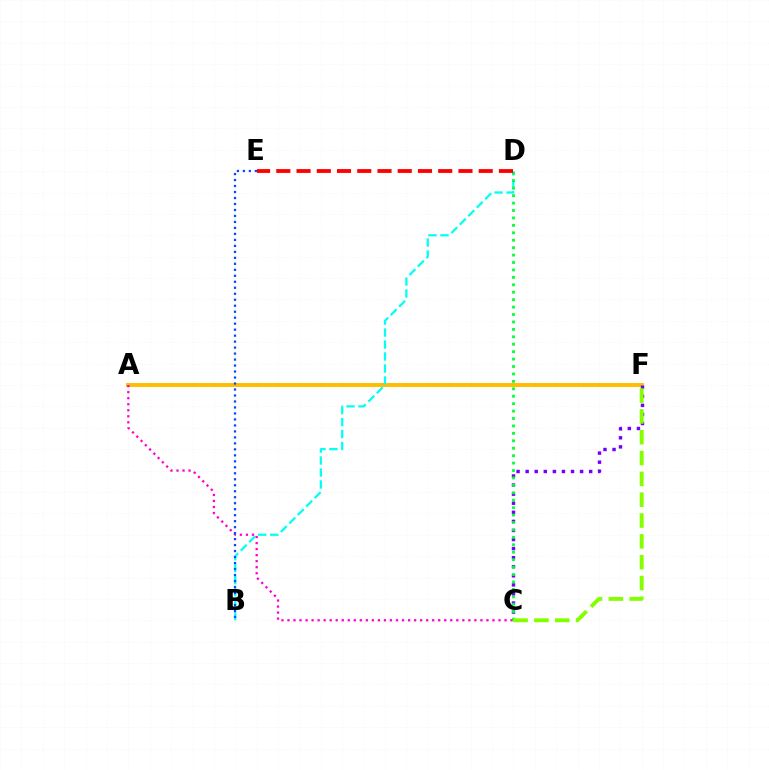{('A', 'F'): [{'color': '#ffbd00', 'line_style': 'solid', 'thickness': 2.84}], ('C', 'F'): [{'color': '#7200ff', 'line_style': 'dotted', 'thickness': 2.47}, {'color': '#84ff00', 'line_style': 'dashed', 'thickness': 2.83}], ('B', 'D'): [{'color': '#00fff6', 'line_style': 'dashed', 'thickness': 1.63}], ('A', 'C'): [{'color': '#ff00cf', 'line_style': 'dotted', 'thickness': 1.64}], ('C', 'D'): [{'color': '#00ff39', 'line_style': 'dotted', 'thickness': 2.02}], ('D', 'E'): [{'color': '#ff0000', 'line_style': 'dashed', 'thickness': 2.75}], ('B', 'E'): [{'color': '#004bff', 'line_style': 'dotted', 'thickness': 1.63}]}